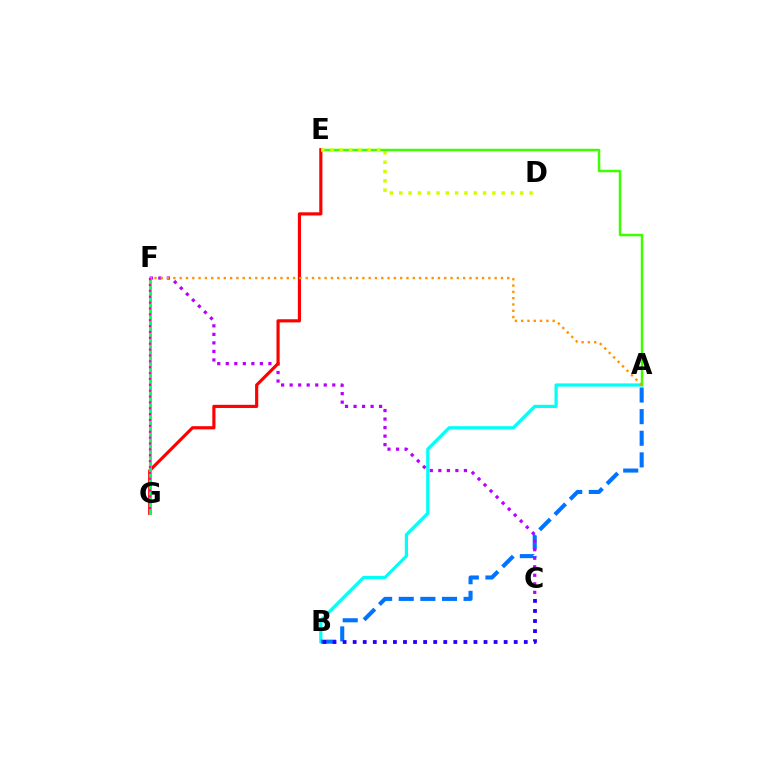{('A', 'B'): [{'color': '#00fff6', 'line_style': 'solid', 'thickness': 2.32}, {'color': '#0074ff', 'line_style': 'dashed', 'thickness': 2.94}], ('A', 'E'): [{'color': '#3dff00', 'line_style': 'solid', 'thickness': 1.79}], ('C', 'F'): [{'color': '#b900ff', 'line_style': 'dotted', 'thickness': 2.32}], ('E', 'G'): [{'color': '#ff0000', 'line_style': 'solid', 'thickness': 2.28}], ('A', 'F'): [{'color': '#ff9400', 'line_style': 'dotted', 'thickness': 1.71}], ('D', 'E'): [{'color': '#d1ff00', 'line_style': 'dotted', 'thickness': 2.53}], ('B', 'C'): [{'color': '#2500ff', 'line_style': 'dotted', 'thickness': 2.73}], ('F', 'G'): [{'color': '#00ff5c', 'line_style': 'solid', 'thickness': 2.06}, {'color': '#ff00ac', 'line_style': 'dotted', 'thickness': 1.6}]}